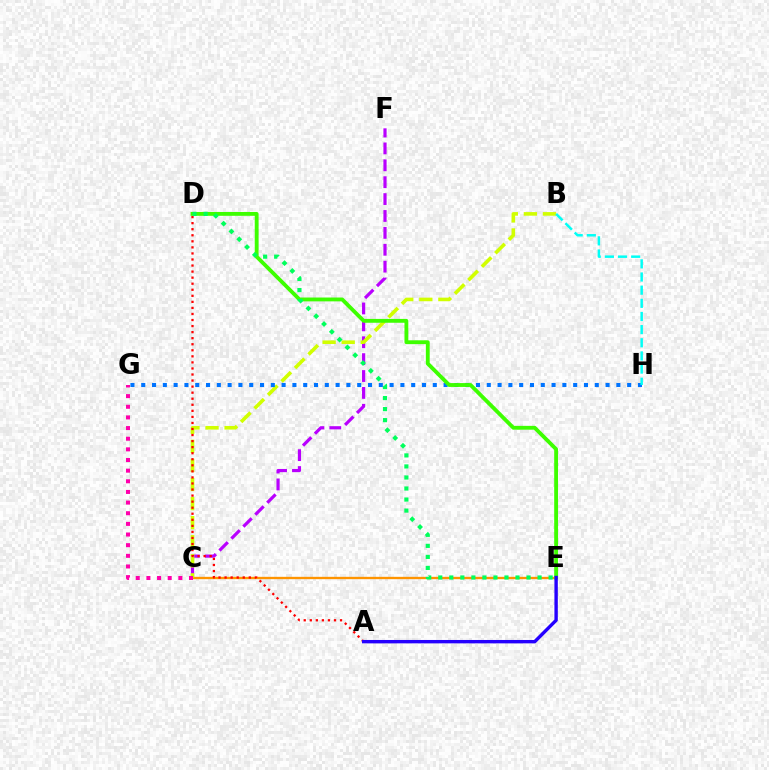{('C', 'F'): [{'color': '#b900ff', 'line_style': 'dashed', 'thickness': 2.29}], ('C', 'E'): [{'color': '#ff9400', 'line_style': 'solid', 'thickness': 1.68}], ('B', 'C'): [{'color': '#d1ff00', 'line_style': 'dashed', 'thickness': 2.59}], ('C', 'G'): [{'color': '#ff00ac', 'line_style': 'dotted', 'thickness': 2.89}], ('A', 'D'): [{'color': '#ff0000', 'line_style': 'dotted', 'thickness': 1.64}], ('G', 'H'): [{'color': '#0074ff', 'line_style': 'dotted', 'thickness': 2.93}], ('D', 'E'): [{'color': '#3dff00', 'line_style': 'solid', 'thickness': 2.77}, {'color': '#00ff5c', 'line_style': 'dotted', 'thickness': 3.0}], ('B', 'H'): [{'color': '#00fff6', 'line_style': 'dashed', 'thickness': 1.79}], ('A', 'E'): [{'color': '#2500ff', 'line_style': 'solid', 'thickness': 2.44}]}